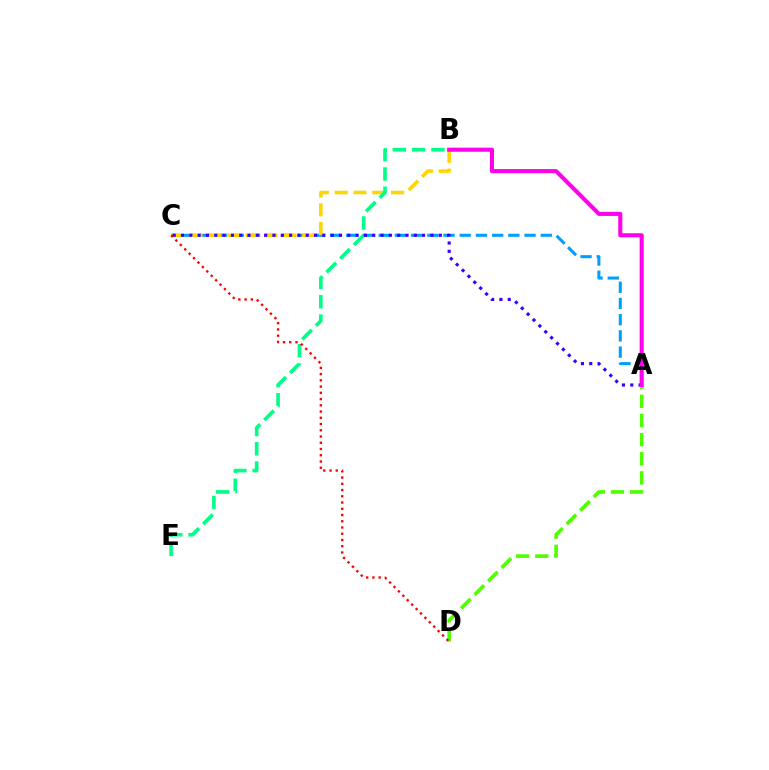{('A', 'C'): [{'color': '#009eff', 'line_style': 'dashed', 'thickness': 2.2}, {'color': '#3700ff', 'line_style': 'dotted', 'thickness': 2.26}], ('A', 'D'): [{'color': '#4fff00', 'line_style': 'dashed', 'thickness': 2.6}], ('B', 'C'): [{'color': '#ffd500', 'line_style': 'dashed', 'thickness': 2.56}], ('B', 'E'): [{'color': '#00ff86', 'line_style': 'dashed', 'thickness': 2.62}], ('C', 'D'): [{'color': '#ff0000', 'line_style': 'dotted', 'thickness': 1.7}], ('A', 'B'): [{'color': '#ff00ed', 'line_style': 'solid', 'thickness': 2.94}]}